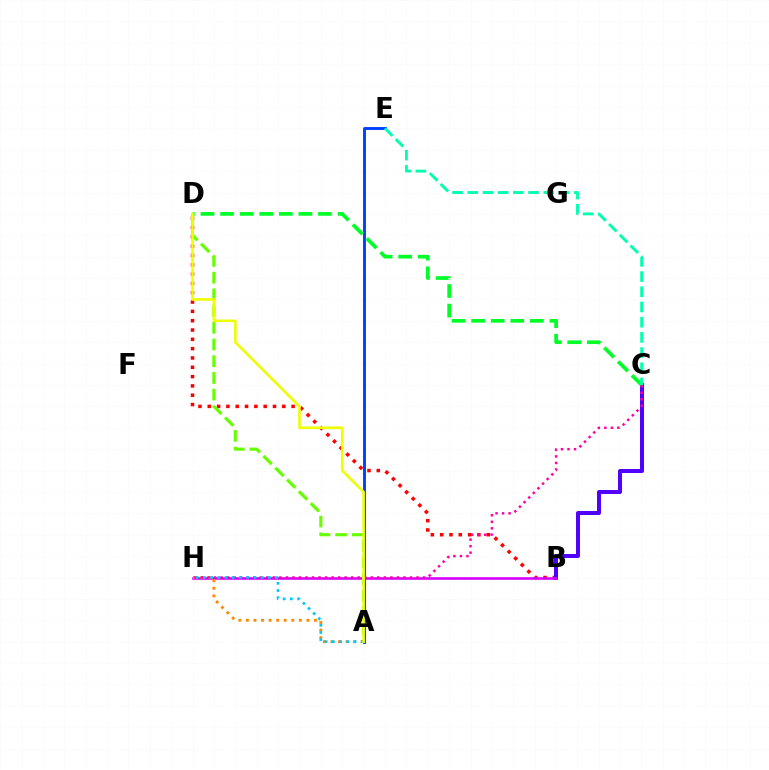{('B', 'D'): [{'color': '#ff0000', 'line_style': 'dotted', 'thickness': 2.53}], ('B', 'C'): [{'color': '#4f00ff', 'line_style': 'solid', 'thickness': 2.86}], ('B', 'H'): [{'color': '#d600ff', 'line_style': 'solid', 'thickness': 1.87}], ('A', 'D'): [{'color': '#66ff00', 'line_style': 'dashed', 'thickness': 2.27}, {'color': '#eeff00', 'line_style': 'solid', 'thickness': 1.88}], ('A', 'E'): [{'color': '#003fff', 'line_style': 'solid', 'thickness': 2.08}], ('C', 'D'): [{'color': '#00ff27', 'line_style': 'dashed', 'thickness': 2.66}], ('A', 'H'): [{'color': '#ff8800', 'line_style': 'dotted', 'thickness': 2.06}, {'color': '#00c7ff', 'line_style': 'dotted', 'thickness': 1.96}], ('C', 'H'): [{'color': '#ff00a0', 'line_style': 'dotted', 'thickness': 1.77}], ('C', 'E'): [{'color': '#00ffaf', 'line_style': 'dashed', 'thickness': 2.06}]}